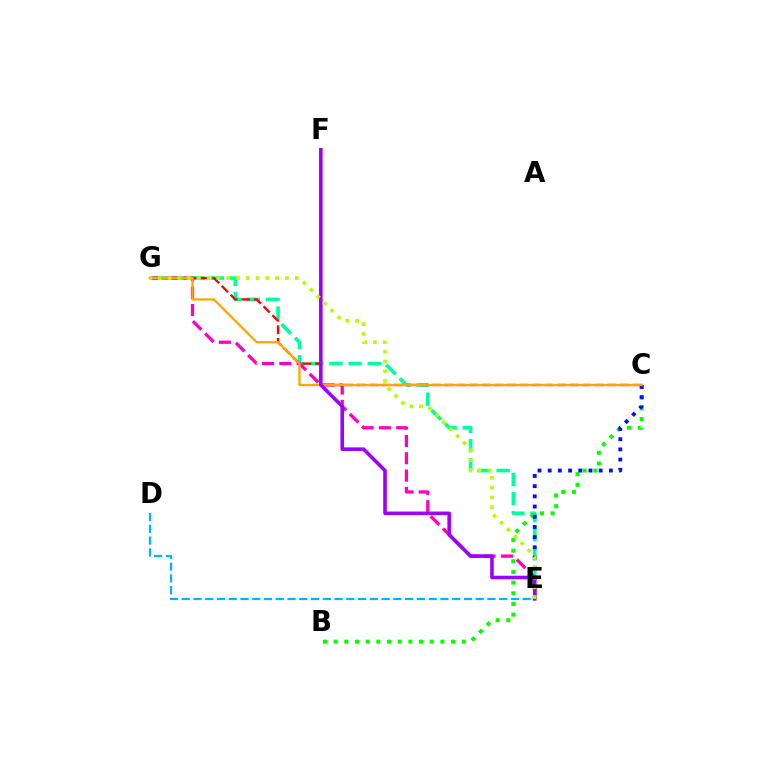{('E', 'G'): [{'color': '#00ff9d', 'line_style': 'dashed', 'thickness': 2.6}, {'color': '#ff00bd', 'line_style': 'dashed', 'thickness': 2.35}, {'color': '#b3ff00', 'line_style': 'dotted', 'thickness': 2.66}], ('B', 'C'): [{'color': '#08ff00', 'line_style': 'dotted', 'thickness': 2.9}], ('C', 'G'): [{'color': '#ff0000', 'line_style': 'dashed', 'thickness': 1.71}, {'color': '#ffa500', 'line_style': 'solid', 'thickness': 1.62}], ('C', 'E'): [{'color': '#0010ff', 'line_style': 'dotted', 'thickness': 2.77}], ('D', 'E'): [{'color': '#00b5ff', 'line_style': 'dashed', 'thickness': 1.6}], ('E', 'F'): [{'color': '#9b00ff', 'line_style': 'solid', 'thickness': 2.58}]}